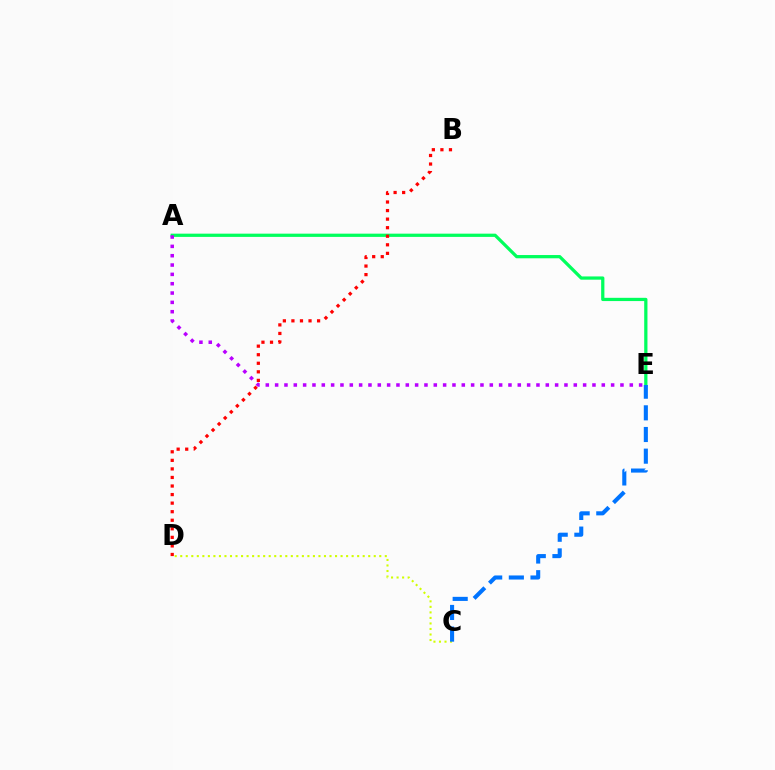{('C', 'D'): [{'color': '#d1ff00', 'line_style': 'dotted', 'thickness': 1.5}], ('A', 'E'): [{'color': '#00ff5c', 'line_style': 'solid', 'thickness': 2.34}, {'color': '#b900ff', 'line_style': 'dotted', 'thickness': 2.54}], ('B', 'D'): [{'color': '#ff0000', 'line_style': 'dotted', 'thickness': 2.33}], ('C', 'E'): [{'color': '#0074ff', 'line_style': 'dashed', 'thickness': 2.94}]}